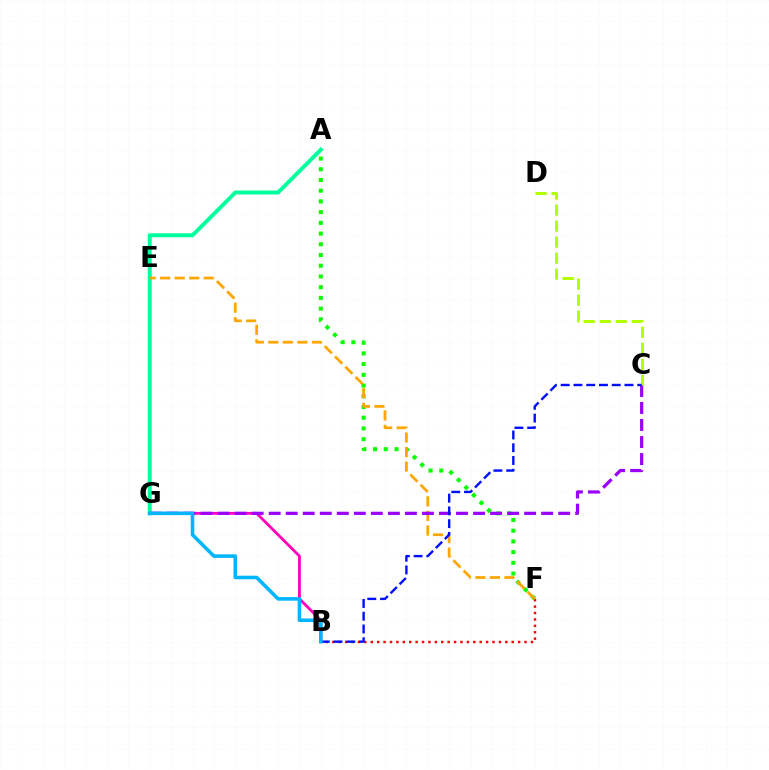{('B', 'F'): [{'color': '#ff0000', 'line_style': 'dotted', 'thickness': 1.74}], ('A', 'G'): [{'color': '#00ff9d', 'line_style': 'solid', 'thickness': 2.85}], ('B', 'G'): [{'color': '#ff00bd', 'line_style': 'solid', 'thickness': 2.02}, {'color': '#00b5ff', 'line_style': 'solid', 'thickness': 2.58}], ('A', 'F'): [{'color': '#08ff00', 'line_style': 'dotted', 'thickness': 2.91}], ('E', 'F'): [{'color': '#ffa500', 'line_style': 'dashed', 'thickness': 1.97}], ('C', 'G'): [{'color': '#9b00ff', 'line_style': 'dashed', 'thickness': 2.31}], ('C', 'D'): [{'color': '#b3ff00', 'line_style': 'dashed', 'thickness': 2.18}], ('B', 'C'): [{'color': '#0010ff', 'line_style': 'dashed', 'thickness': 1.73}]}